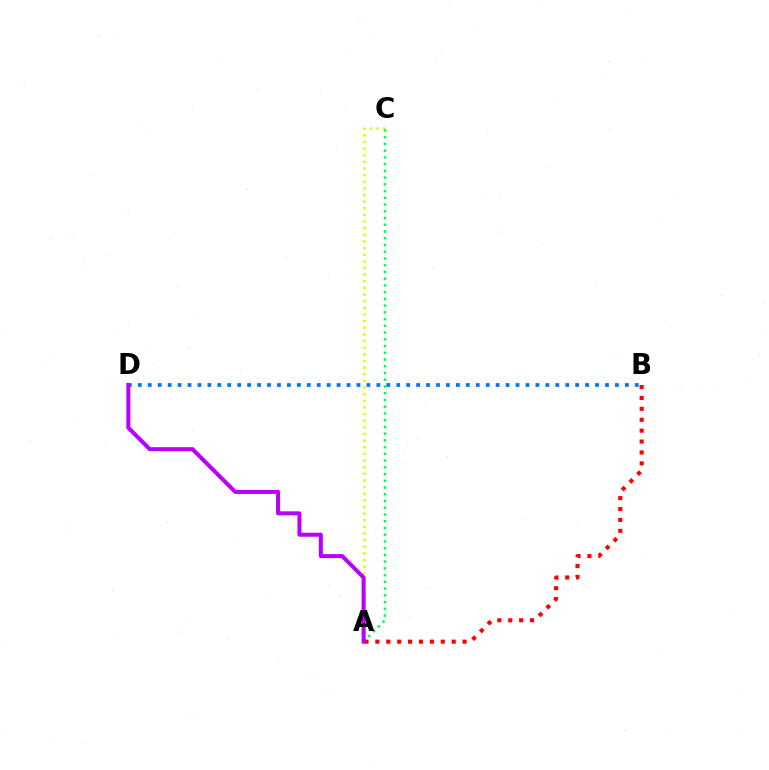{('A', 'C'): [{'color': '#d1ff00', 'line_style': 'dotted', 'thickness': 1.8}, {'color': '#00ff5c', 'line_style': 'dotted', 'thickness': 1.83}], ('B', 'D'): [{'color': '#0074ff', 'line_style': 'dotted', 'thickness': 2.7}], ('A', 'B'): [{'color': '#ff0000', 'line_style': 'dotted', 'thickness': 2.96}], ('A', 'D'): [{'color': '#b900ff', 'line_style': 'solid', 'thickness': 2.9}]}